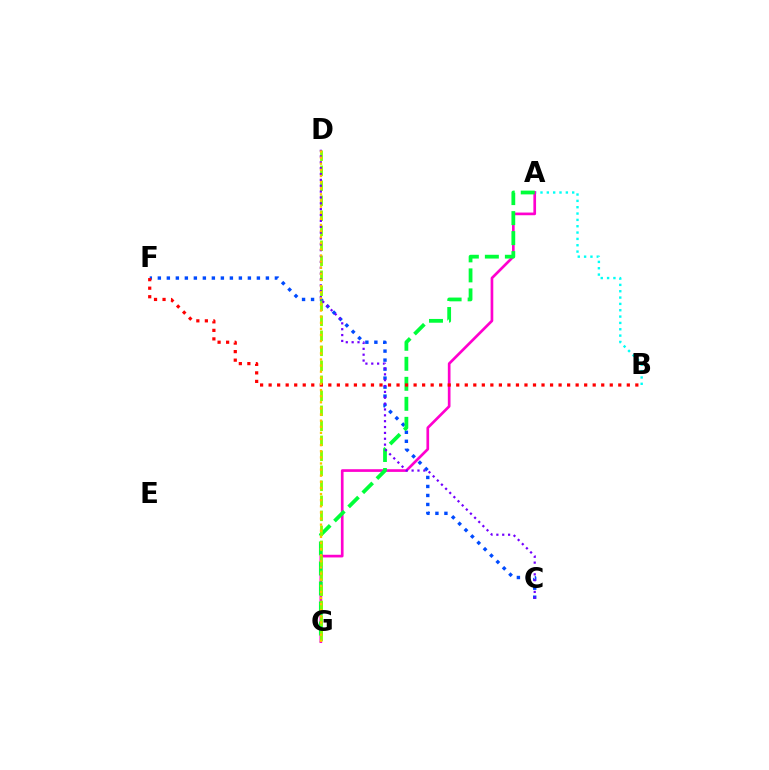{('A', 'B'): [{'color': '#00fff6', 'line_style': 'dotted', 'thickness': 1.72}], ('C', 'F'): [{'color': '#004bff', 'line_style': 'dotted', 'thickness': 2.45}], ('A', 'G'): [{'color': '#ff00cf', 'line_style': 'solid', 'thickness': 1.93}, {'color': '#00ff39', 'line_style': 'dashed', 'thickness': 2.72}], ('D', 'G'): [{'color': '#84ff00', 'line_style': 'dashed', 'thickness': 2.04}, {'color': '#ffbd00', 'line_style': 'dotted', 'thickness': 1.66}], ('B', 'F'): [{'color': '#ff0000', 'line_style': 'dotted', 'thickness': 2.32}], ('C', 'D'): [{'color': '#7200ff', 'line_style': 'dotted', 'thickness': 1.59}]}